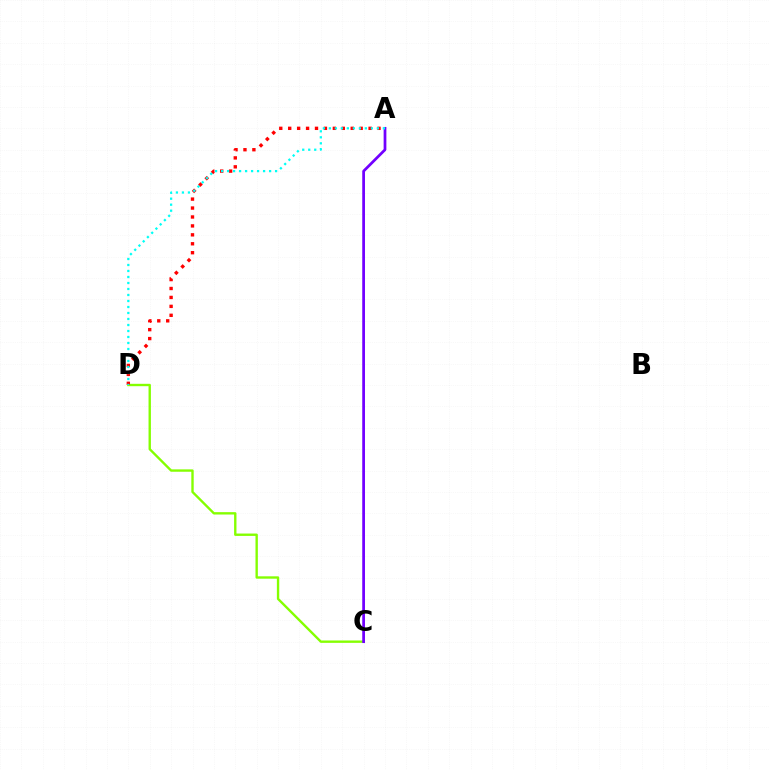{('C', 'D'): [{'color': '#84ff00', 'line_style': 'solid', 'thickness': 1.71}], ('A', 'D'): [{'color': '#ff0000', 'line_style': 'dotted', 'thickness': 2.43}, {'color': '#00fff6', 'line_style': 'dotted', 'thickness': 1.63}], ('A', 'C'): [{'color': '#7200ff', 'line_style': 'solid', 'thickness': 1.98}]}